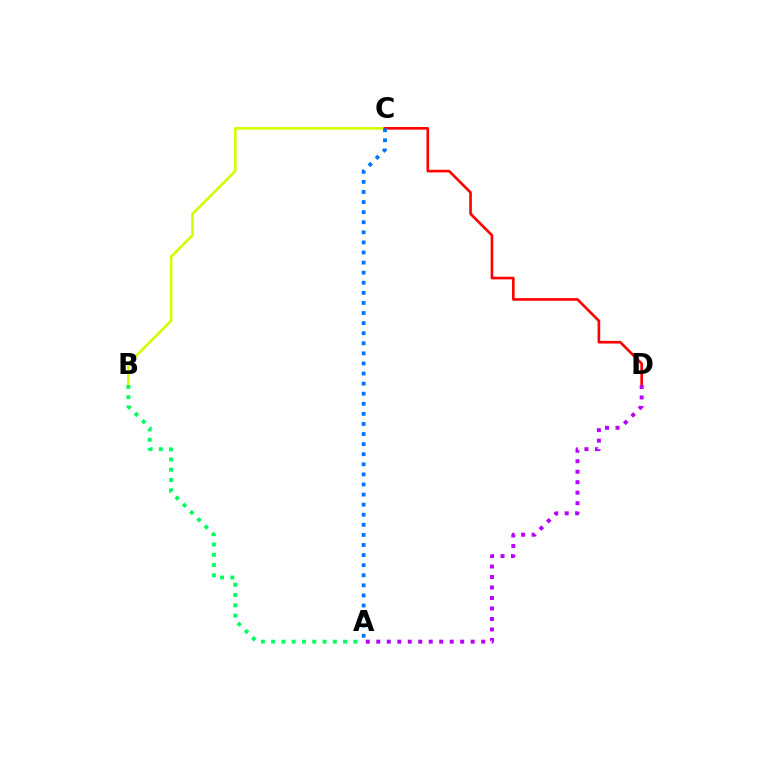{('B', 'C'): [{'color': '#d1ff00', 'line_style': 'solid', 'thickness': 1.88}], ('C', 'D'): [{'color': '#ff0000', 'line_style': 'solid', 'thickness': 1.9}], ('A', 'D'): [{'color': '#b900ff', 'line_style': 'dotted', 'thickness': 2.85}], ('A', 'B'): [{'color': '#00ff5c', 'line_style': 'dotted', 'thickness': 2.79}], ('A', 'C'): [{'color': '#0074ff', 'line_style': 'dotted', 'thickness': 2.74}]}